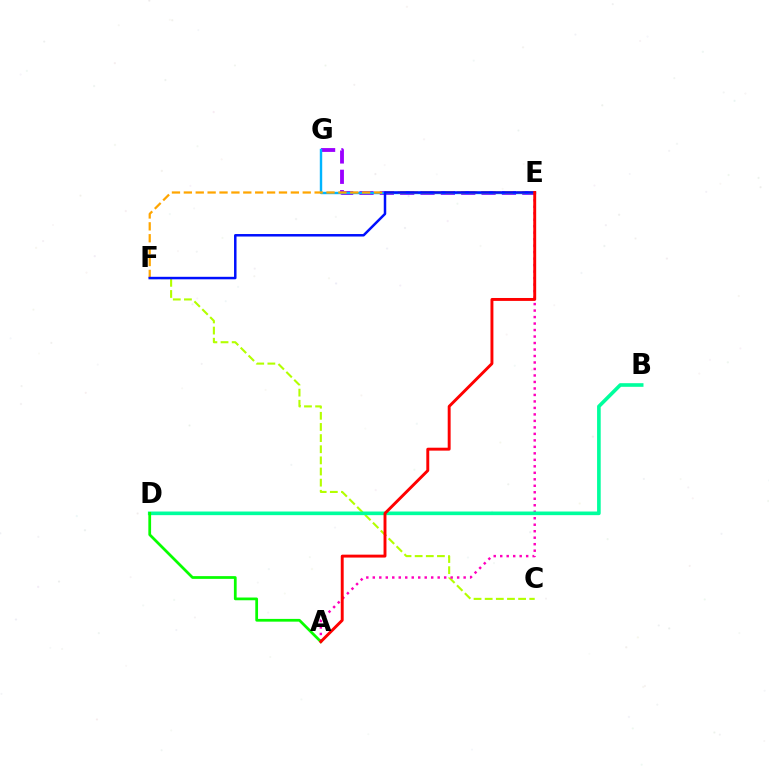{('E', 'G'): [{'color': '#9b00ff', 'line_style': 'dashed', 'thickness': 2.76}, {'color': '#00b5ff', 'line_style': 'solid', 'thickness': 1.73}], ('C', 'F'): [{'color': '#b3ff00', 'line_style': 'dashed', 'thickness': 1.51}], ('E', 'F'): [{'color': '#ffa500', 'line_style': 'dashed', 'thickness': 1.62}, {'color': '#0010ff', 'line_style': 'solid', 'thickness': 1.8}], ('A', 'E'): [{'color': '#ff00bd', 'line_style': 'dotted', 'thickness': 1.76}, {'color': '#ff0000', 'line_style': 'solid', 'thickness': 2.1}], ('B', 'D'): [{'color': '#00ff9d', 'line_style': 'solid', 'thickness': 2.61}], ('A', 'D'): [{'color': '#08ff00', 'line_style': 'solid', 'thickness': 1.98}]}